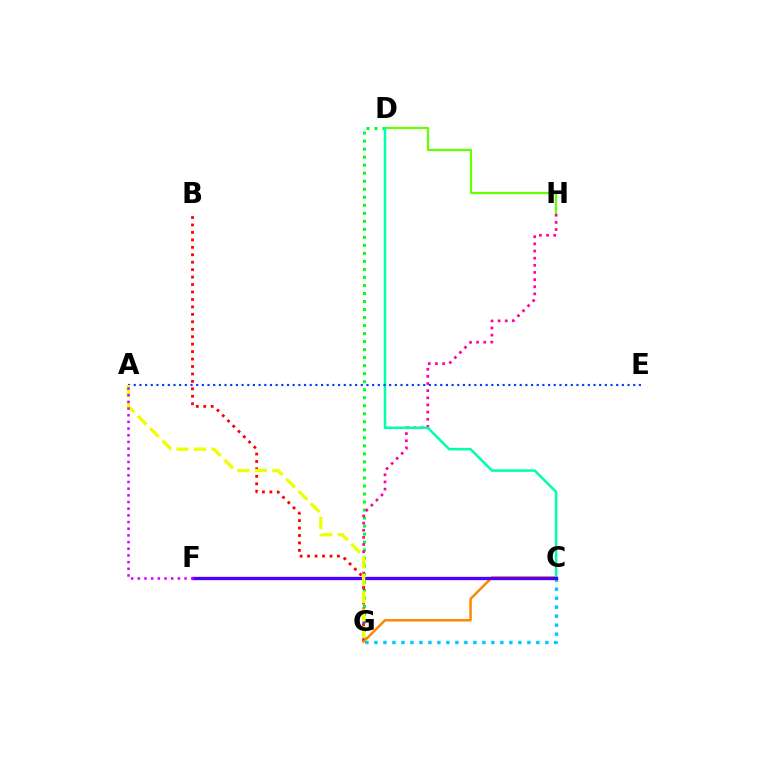{('D', 'H'): [{'color': '#66ff00', 'line_style': 'solid', 'thickness': 1.6}], ('C', 'G'): [{'color': '#00c7ff', 'line_style': 'dotted', 'thickness': 2.44}, {'color': '#ff8800', 'line_style': 'solid', 'thickness': 1.8}], ('D', 'G'): [{'color': '#00ff27', 'line_style': 'dotted', 'thickness': 2.18}], ('B', 'G'): [{'color': '#ff0000', 'line_style': 'dotted', 'thickness': 2.02}], ('G', 'H'): [{'color': '#ff00a0', 'line_style': 'dotted', 'thickness': 1.94}], ('C', 'D'): [{'color': '#00ffaf', 'line_style': 'solid', 'thickness': 1.83}], ('C', 'F'): [{'color': '#4f00ff', 'line_style': 'solid', 'thickness': 2.4}], ('A', 'E'): [{'color': '#003fff', 'line_style': 'dotted', 'thickness': 1.54}], ('A', 'G'): [{'color': '#eeff00', 'line_style': 'dashed', 'thickness': 2.37}], ('A', 'F'): [{'color': '#d600ff', 'line_style': 'dotted', 'thickness': 1.81}]}